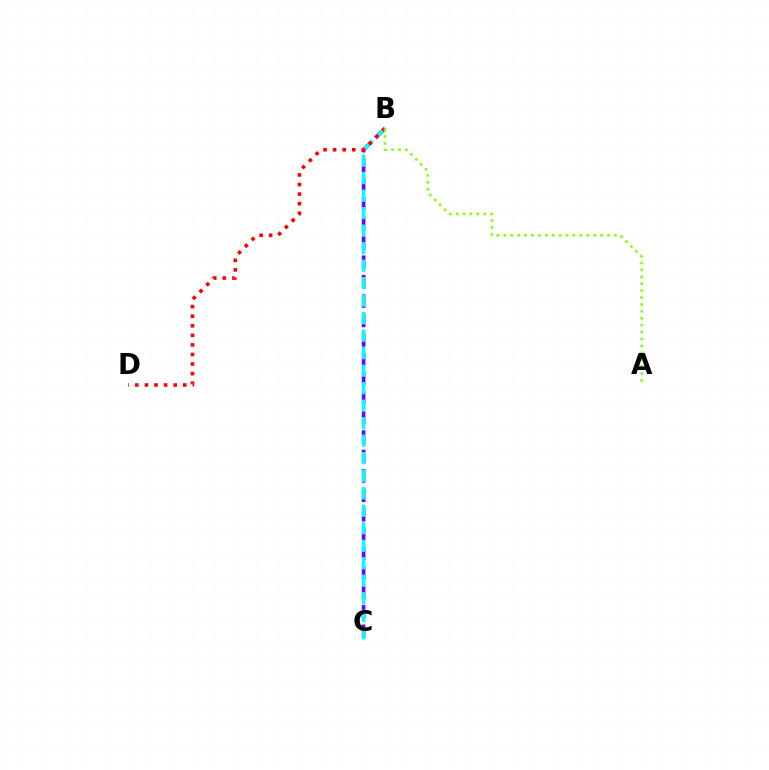{('B', 'C'): [{'color': '#7200ff', 'line_style': 'dashed', 'thickness': 2.64}, {'color': '#00fff6', 'line_style': 'dashed', 'thickness': 2.38}], ('B', 'D'): [{'color': '#ff0000', 'line_style': 'dotted', 'thickness': 2.6}], ('A', 'B'): [{'color': '#84ff00', 'line_style': 'dotted', 'thickness': 1.88}]}